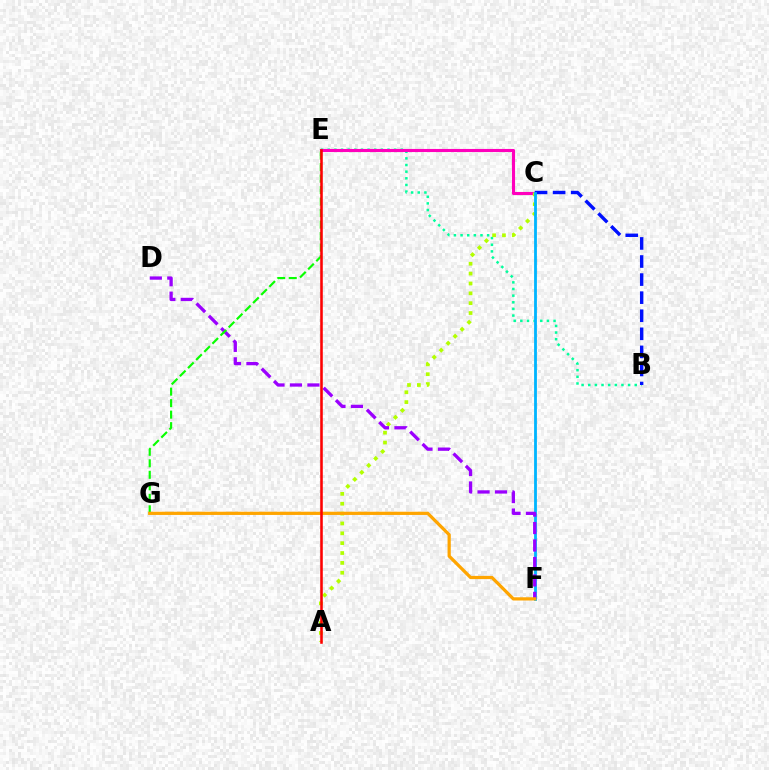{('B', 'E'): [{'color': '#00ff9d', 'line_style': 'dotted', 'thickness': 1.8}], ('C', 'E'): [{'color': '#ff00bd', 'line_style': 'solid', 'thickness': 2.23}], ('A', 'C'): [{'color': '#b3ff00', 'line_style': 'dotted', 'thickness': 2.68}], ('B', 'C'): [{'color': '#0010ff', 'line_style': 'dashed', 'thickness': 2.46}], ('C', 'F'): [{'color': '#00b5ff', 'line_style': 'solid', 'thickness': 2.03}], ('D', 'F'): [{'color': '#9b00ff', 'line_style': 'dashed', 'thickness': 2.37}], ('E', 'G'): [{'color': '#08ff00', 'line_style': 'dashed', 'thickness': 1.56}], ('F', 'G'): [{'color': '#ffa500', 'line_style': 'solid', 'thickness': 2.33}], ('A', 'E'): [{'color': '#ff0000', 'line_style': 'solid', 'thickness': 1.85}]}